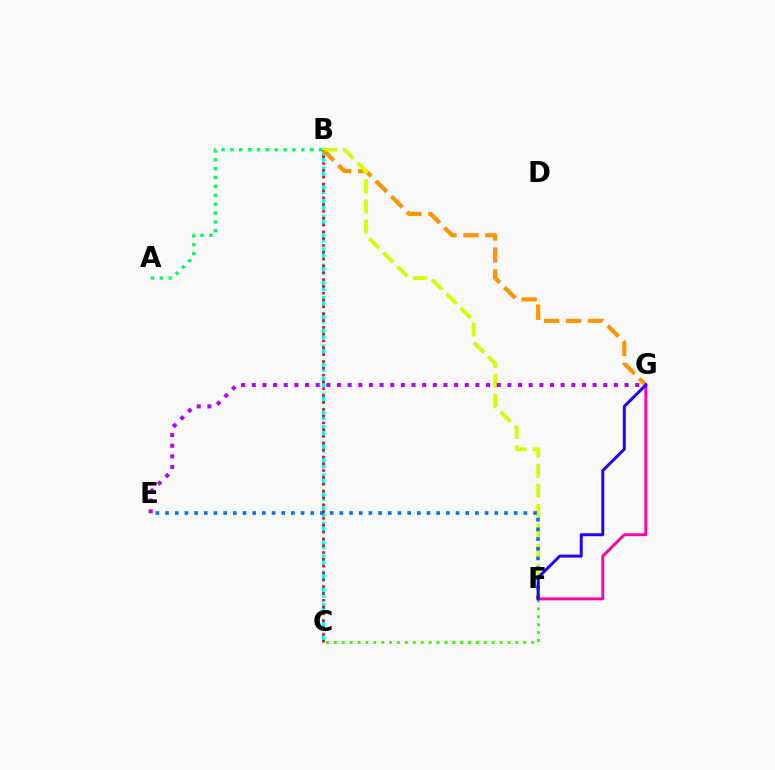{('B', 'C'): [{'color': '#00fff6', 'line_style': 'dashed', 'thickness': 2.19}, {'color': '#ff0000', 'line_style': 'dotted', 'thickness': 1.85}], ('A', 'B'): [{'color': '#00ff5c', 'line_style': 'dotted', 'thickness': 2.41}], ('C', 'F'): [{'color': '#3dff00', 'line_style': 'dotted', 'thickness': 2.14}], ('B', 'G'): [{'color': '#ff9400', 'line_style': 'dashed', 'thickness': 2.98}], ('B', 'F'): [{'color': '#d1ff00', 'line_style': 'dashed', 'thickness': 2.72}], ('F', 'G'): [{'color': '#ff00ac', 'line_style': 'solid', 'thickness': 2.09}, {'color': '#2500ff', 'line_style': 'solid', 'thickness': 2.14}], ('E', 'F'): [{'color': '#0074ff', 'line_style': 'dotted', 'thickness': 2.63}], ('E', 'G'): [{'color': '#b900ff', 'line_style': 'dotted', 'thickness': 2.89}]}